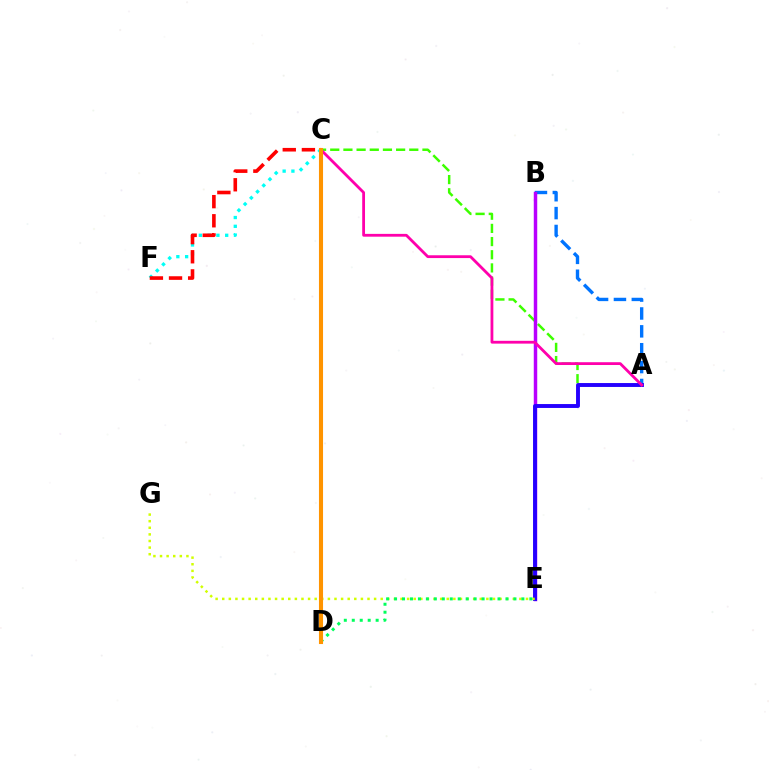{('A', 'C'): [{'color': '#3dff00', 'line_style': 'dashed', 'thickness': 1.79}, {'color': '#ff00ac', 'line_style': 'solid', 'thickness': 2.02}], ('C', 'F'): [{'color': '#00fff6', 'line_style': 'dotted', 'thickness': 2.39}, {'color': '#ff0000', 'line_style': 'dashed', 'thickness': 2.6}], ('A', 'B'): [{'color': '#0074ff', 'line_style': 'dashed', 'thickness': 2.43}], ('B', 'E'): [{'color': '#b900ff', 'line_style': 'solid', 'thickness': 2.49}], ('A', 'E'): [{'color': '#2500ff', 'line_style': 'solid', 'thickness': 2.8}], ('E', 'G'): [{'color': '#d1ff00', 'line_style': 'dotted', 'thickness': 1.79}], ('D', 'E'): [{'color': '#00ff5c', 'line_style': 'dotted', 'thickness': 2.16}], ('C', 'D'): [{'color': '#ff9400', 'line_style': 'solid', 'thickness': 2.94}]}